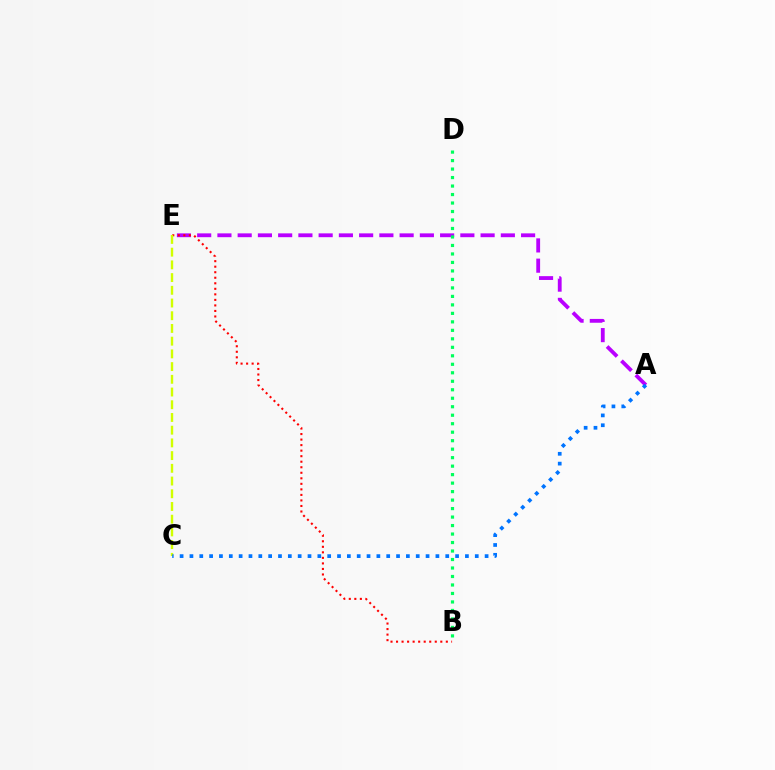{('A', 'E'): [{'color': '#b900ff', 'line_style': 'dashed', 'thickness': 2.75}], ('B', 'D'): [{'color': '#00ff5c', 'line_style': 'dotted', 'thickness': 2.31}], ('B', 'E'): [{'color': '#ff0000', 'line_style': 'dotted', 'thickness': 1.5}], ('C', 'E'): [{'color': '#d1ff00', 'line_style': 'dashed', 'thickness': 1.73}], ('A', 'C'): [{'color': '#0074ff', 'line_style': 'dotted', 'thickness': 2.67}]}